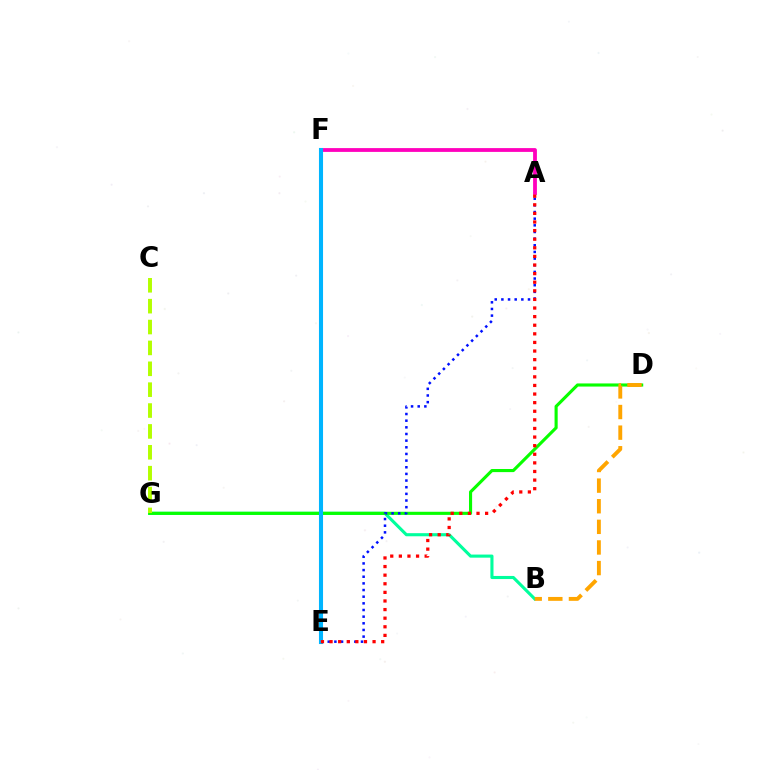{('B', 'G'): [{'color': '#00ff9d', 'line_style': 'solid', 'thickness': 2.23}], ('D', 'G'): [{'color': '#08ff00', 'line_style': 'solid', 'thickness': 2.24}], ('A', 'E'): [{'color': '#0010ff', 'line_style': 'dotted', 'thickness': 1.81}, {'color': '#ff0000', 'line_style': 'dotted', 'thickness': 2.34}], ('B', 'D'): [{'color': '#ffa500', 'line_style': 'dashed', 'thickness': 2.8}], ('E', 'F'): [{'color': '#9b00ff', 'line_style': 'dotted', 'thickness': 2.62}, {'color': '#00b5ff', 'line_style': 'solid', 'thickness': 2.94}], ('C', 'G'): [{'color': '#b3ff00', 'line_style': 'dashed', 'thickness': 2.84}], ('A', 'F'): [{'color': '#ff00bd', 'line_style': 'solid', 'thickness': 2.73}]}